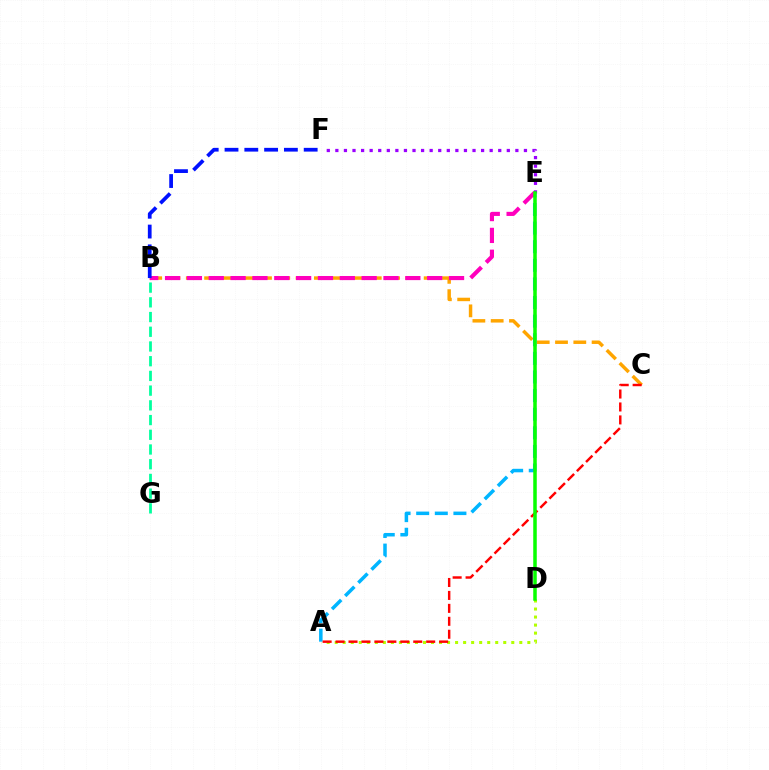{('A', 'D'): [{'color': '#b3ff00', 'line_style': 'dotted', 'thickness': 2.18}], ('E', 'F'): [{'color': '#9b00ff', 'line_style': 'dotted', 'thickness': 2.33}], ('B', 'C'): [{'color': '#ffa500', 'line_style': 'dashed', 'thickness': 2.49}], ('B', 'G'): [{'color': '#00ff9d', 'line_style': 'dashed', 'thickness': 2.0}], ('A', 'E'): [{'color': '#00b5ff', 'line_style': 'dashed', 'thickness': 2.53}], ('A', 'C'): [{'color': '#ff0000', 'line_style': 'dashed', 'thickness': 1.76}], ('B', 'E'): [{'color': '#ff00bd', 'line_style': 'dashed', 'thickness': 2.97}], ('B', 'F'): [{'color': '#0010ff', 'line_style': 'dashed', 'thickness': 2.69}], ('D', 'E'): [{'color': '#08ff00', 'line_style': 'solid', 'thickness': 2.53}]}